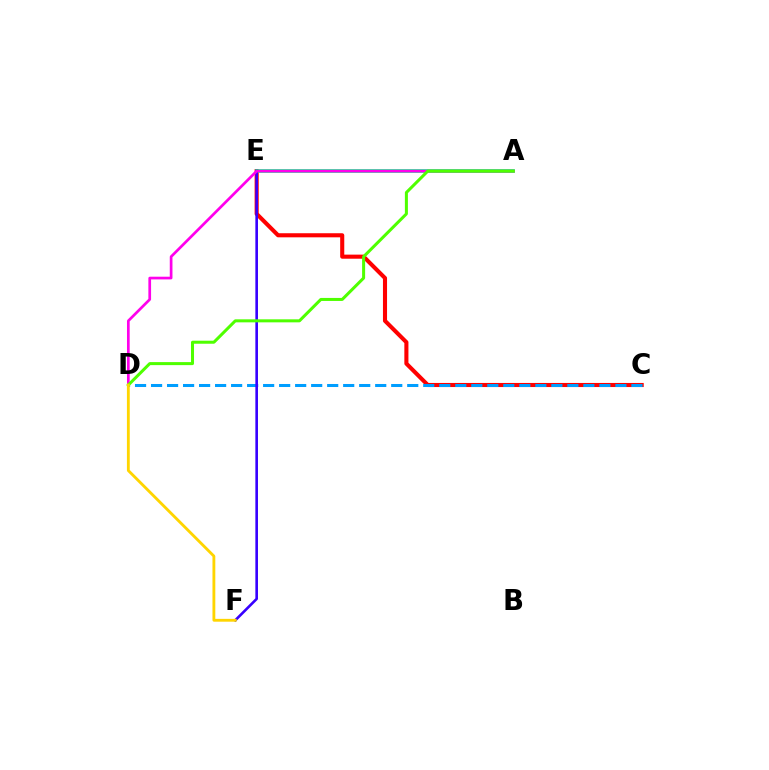{('C', 'E'): [{'color': '#ff0000', 'line_style': 'solid', 'thickness': 2.94}], ('C', 'D'): [{'color': '#009eff', 'line_style': 'dashed', 'thickness': 2.18}], ('A', 'E'): [{'color': '#00ff86', 'line_style': 'solid', 'thickness': 2.64}], ('E', 'F'): [{'color': '#3700ff', 'line_style': 'solid', 'thickness': 1.89}], ('A', 'D'): [{'color': '#ff00ed', 'line_style': 'solid', 'thickness': 1.94}, {'color': '#4fff00', 'line_style': 'solid', 'thickness': 2.18}], ('D', 'F'): [{'color': '#ffd500', 'line_style': 'solid', 'thickness': 2.04}]}